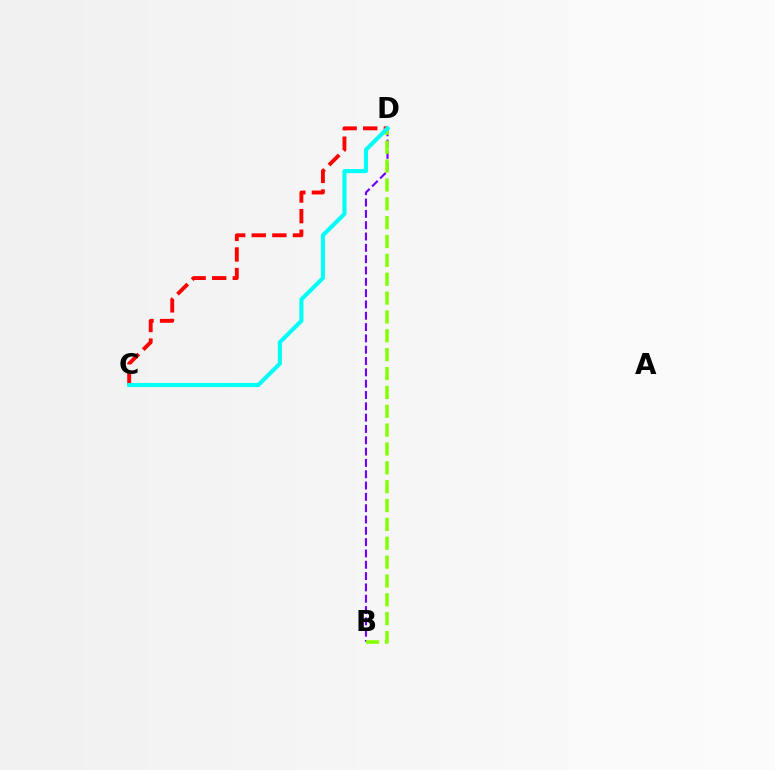{('B', 'D'): [{'color': '#7200ff', 'line_style': 'dashed', 'thickness': 1.54}, {'color': '#84ff00', 'line_style': 'dashed', 'thickness': 2.56}], ('C', 'D'): [{'color': '#ff0000', 'line_style': 'dashed', 'thickness': 2.8}, {'color': '#00fff6', 'line_style': 'solid', 'thickness': 2.95}]}